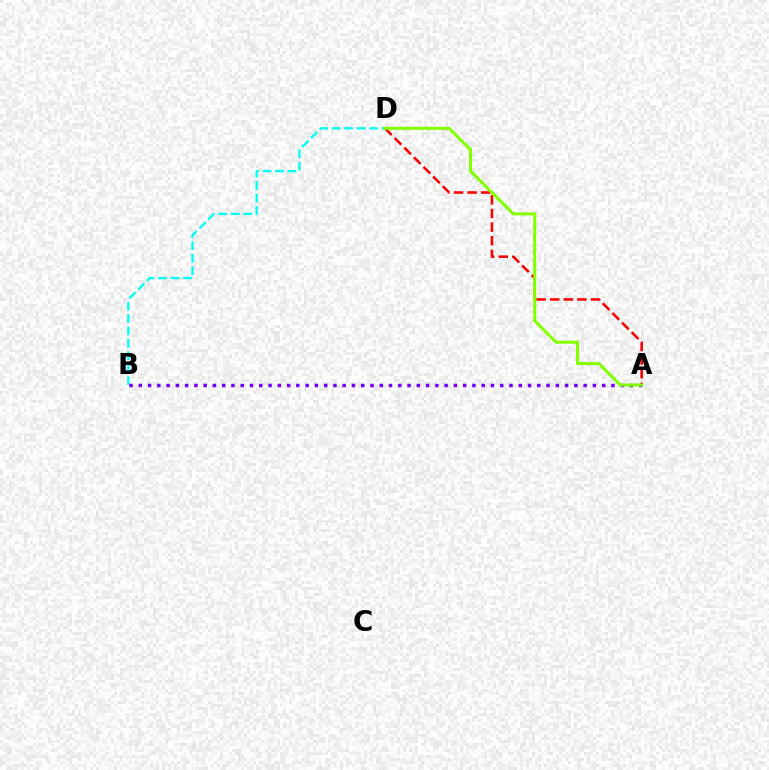{('A', 'D'): [{'color': '#ff0000', 'line_style': 'dashed', 'thickness': 1.85}, {'color': '#84ff00', 'line_style': 'solid', 'thickness': 2.19}], ('B', 'D'): [{'color': '#00fff6', 'line_style': 'dashed', 'thickness': 1.69}], ('A', 'B'): [{'color': '#7200ff', 'line_style': 'dotted', 'thickness': 2.52}]}